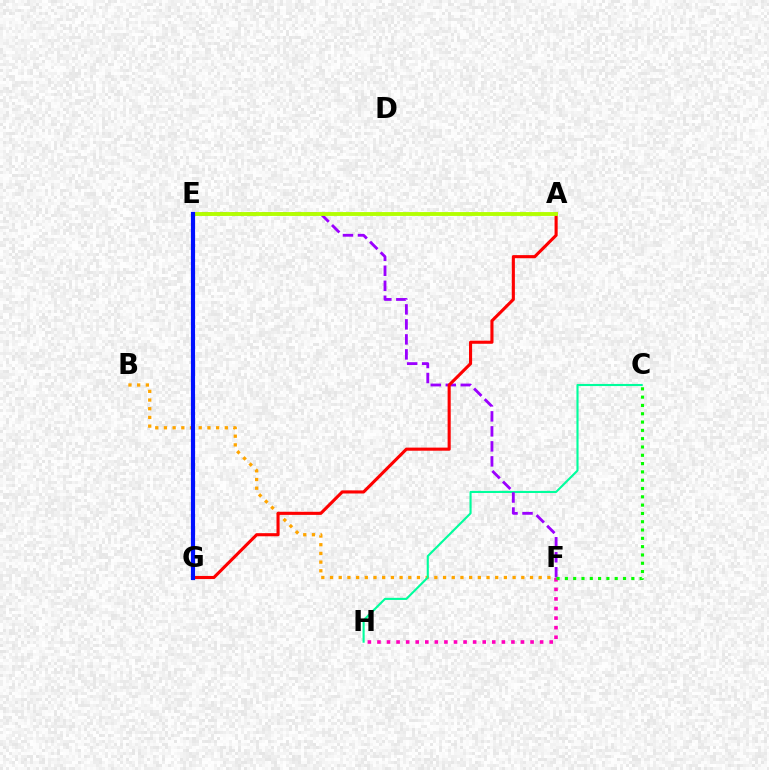{('F', 'H'): [{'color': '#ff00bd', 'line_style': 'dotted', 'thickness': 2.6}], ('B', 'F'): [{'color': '#ffa500', 'line_style': 'dotted', 'thickness': 2.36}], ('C', 'H'): [{'color': '#00ff9d', 'line_style': 'solid', 'thickness': 1.52}], ('E', 'F'): [{'color': '#9b00ff', 'line_style': 'dashed', 'thickness': 2.04}], ('C', 'F'): [{'color': '#08ff00', 'line_style': 'dotted', 'thickness': 2.26}], ('A', 'G'): [{'color': '#ff0000', 'line_style': 'solid', 'thickness': 2.24}], ('E', 'G'): [{'color': '#00b5ff', 'line_style': 'solid', 'thickness': 1.84}, {'color': '#0010ff', 'line_style': 'solid', 'thickness': 3.0}], ('A', 'E'): [{'color': '#b3ff00', 'line_style': 'solid', 'thickness': 2.78}]}